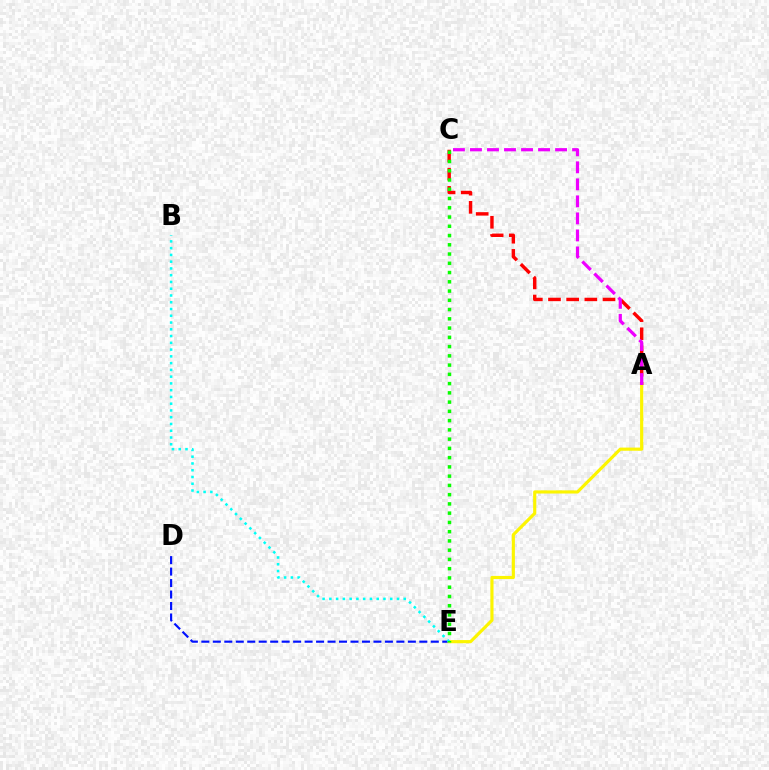{('A', 'C'): [{'color': '#ff0000', 'line_style': 'dashed', 'thickness': 2.47}, {'color': '#ee00ff', 'line_style': 'dashed', 'thickness': 2.31}], ('D', 'E'): [{'color': '#0010ff', 'line_style': 'dashed', 'thickness': 1.56}], ('A', 'E'): [{'color': '#fcf500', 'line_style': 'solid', 'thickness': 2.27}], ('B', 'E'): [{'color': '#00fff6', 'line_style': 'dotted', 'thickness': 1.84}], ('C', 'E'): [{'color': '#08ff00', 'line_style': 'dotted', 'thickness': 2.51}]}